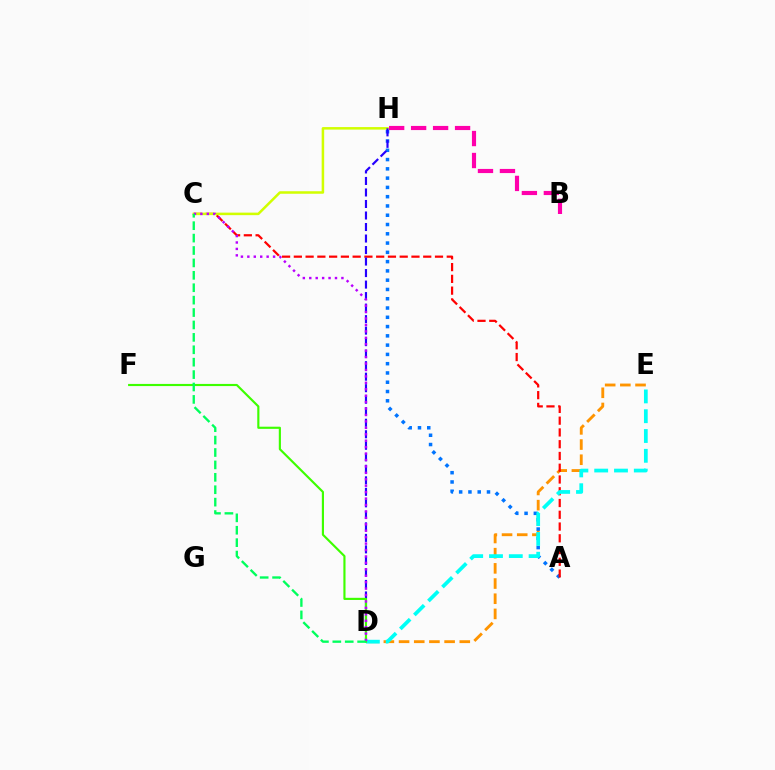{('B', 'H'): [{'color': '#ff00ac', 'line_style': 'dashed', 'thickness': 2.98}], ('D', 'E'): [{'color': '#ff9400', 'line_style': 'dashed', 'thickness': 2.06}, {'color': '#00fff6', 'line_style': 'dashed', 'thickness': 2.69}], ('A', 'H'): [{'color': '#0074ff', 'line_style': 'dotted', 'thickness': 2.52}], ('A', 'C'): [{'color': '#ff0000', 'line_style': 'dashed', 'thickness': 1.6}], ('C', 'H'): [{'color': '#d1ff00', 'line_style': 'solid', 'thickness': 1.81}], ('D', 'H'): [{'color': '#2500ff', 'line_style': 'dashed', 'thickness': 1.56}], ('D', 'F'): [{'color': '#3dff00', 'line_style': 'solid', 'thickness': 1.55}], ('C', 'D'): [{'color': '#b900ff', 'line_style': 'dotted', 'thickness': 1.75}, {'color': '#00ff5c', 'line_style': 'dashed', 'thickness': 1.69}]}